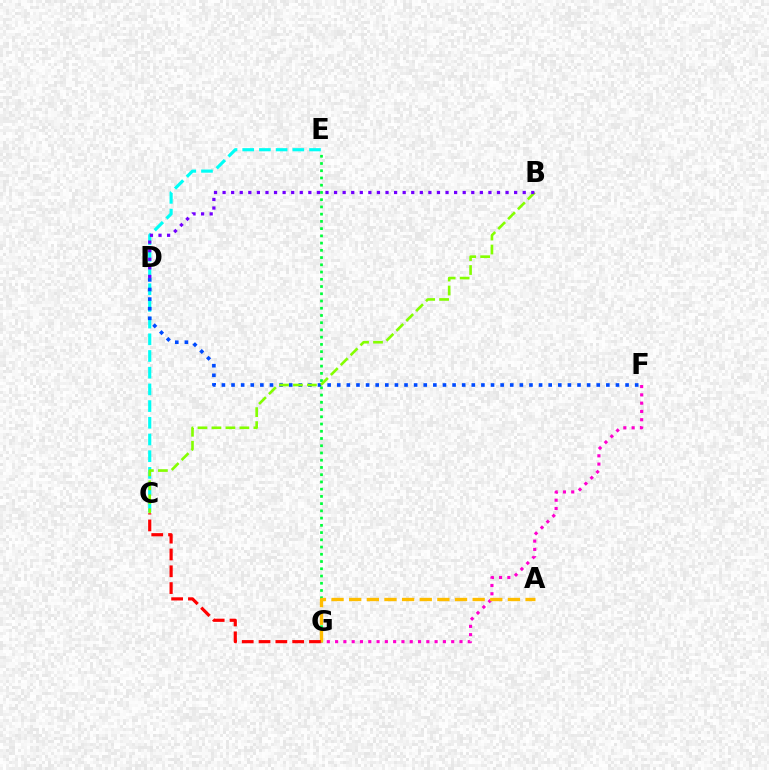{('C', 'E'): [{'color': '#00fff6', 'line_style': 'dashed', 'thickness': 2.27}], ('D', 'F'): [{'color': '#004bff', 'line_style': 'dotted', 'thickness': 2.61}], ('E', 'G'): [{'color': '#00ff39', 'line_style': 'dotted', 'thickness': 1.97}], ('F', 'G'): [{'color': '#ff00cf', 'line_style': 'dotted', 'thickness': 2.25}], ('A', 'G'): [{'color': '#ffbd00', 'line_style': 'dashed', 'thickness': 2.4}], ('B', 'C'): [{'color': '#84ff00', 'line_style': 'dashed', 'thickness': 1.9}], ('B', 'D'): [{'color': '#7200ff', 'line_style': 'dotted', 'thickness': 2.33}], ('C', 'G'): [{'color': '#ff0000', 'line_style': 'dashed', 'thickness': 2.28}]}